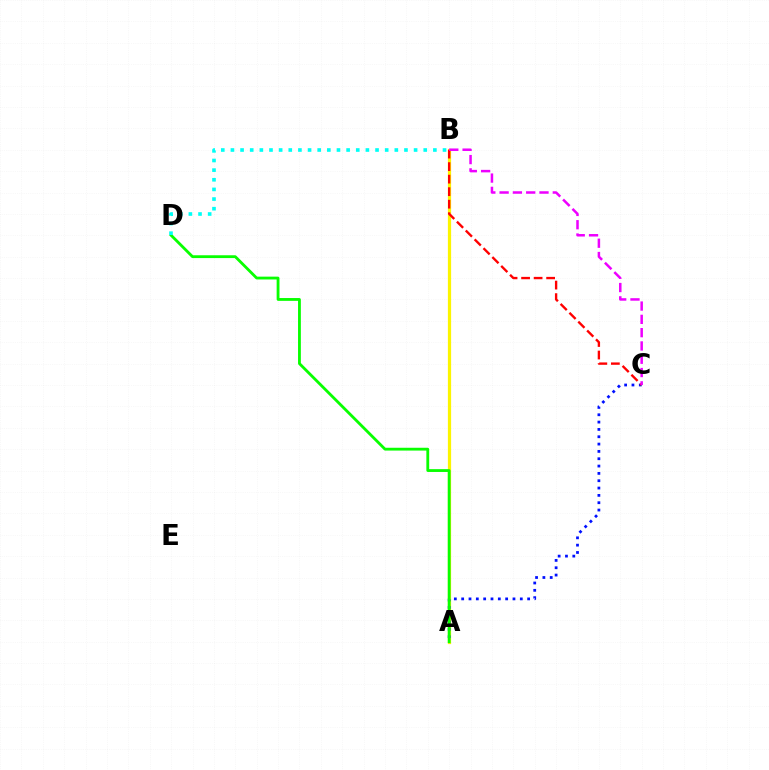{('A', 'B'): [{'color': '#fcf500', 'line_style': 'solid', 'thickness': 2.33}], ('A', 'C'): [{'color': '#0010ff', 'line_style': 'dotted', 'thickness': 1.99}], ('B', 'C'): [{'color': '#ff0000', 'line_style': 'dashed', 'thickness': 1.7}, {'color': '#ee00ff', 'line_style': 'dashed', 'thickness': 1.81}], ('A', 'D'): [{'color': '#08ff00', 'line_style': 'solid', 'thickness': 2.03}], ('B', 'D'): [{'color': '#00fff6', 'line_style': 'dotted', 'thickness': 2.62}]}